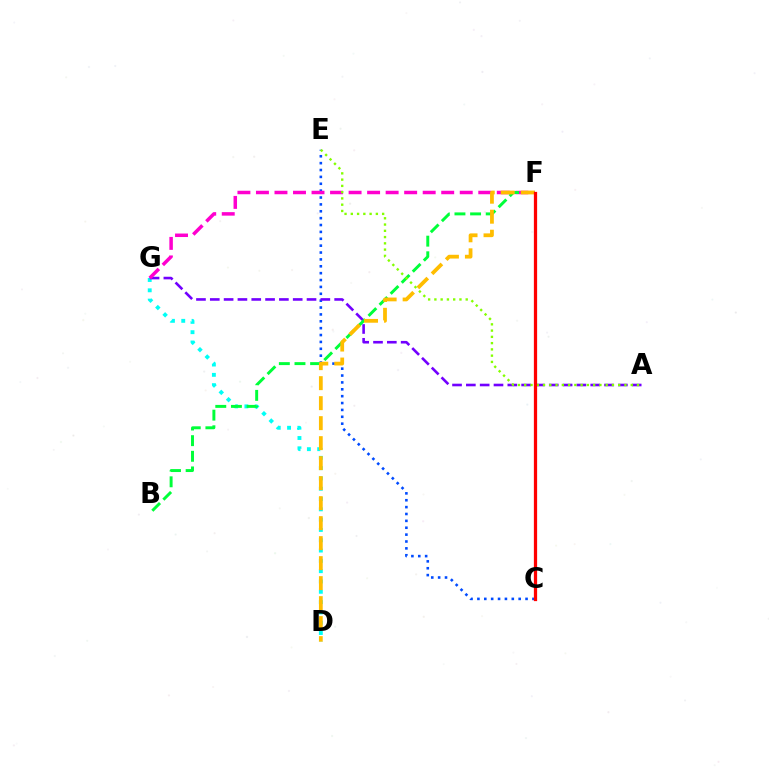{('D', 'G'): [{'color': '#00fff6', 'line_style': 'dotted', 'thickness': 2.8}], ('C', 'E'): [{'color': '#004bff', 'line_style': 'dotted', 'thickness': 1.87}], ('A', 'G'): [{'color': '#7200ff', 'line_style': 'dashed', 'thickness': 1.88}], ('F', 'G'): [{'color': '#ff00cf', 'line_style': 'dashed', 'thickness': 2.52}], ('B', 'F'): [{'color': '#00ff39', 'line_style': 'dashed', 'thickness': 2.12}], ('D', 'F'): [{'color': '#ffbd00', 'line_style': 'dashed', 'thickness': 2.72}], ('A', 'E'): [{'color': '#84ff00', 'line_style': 'dotted', 'thickness': 1.7}], ('C', 'F'): [{'color': '#ff0000', 'line_style': 'solid', 'thickness': 2.34}]}